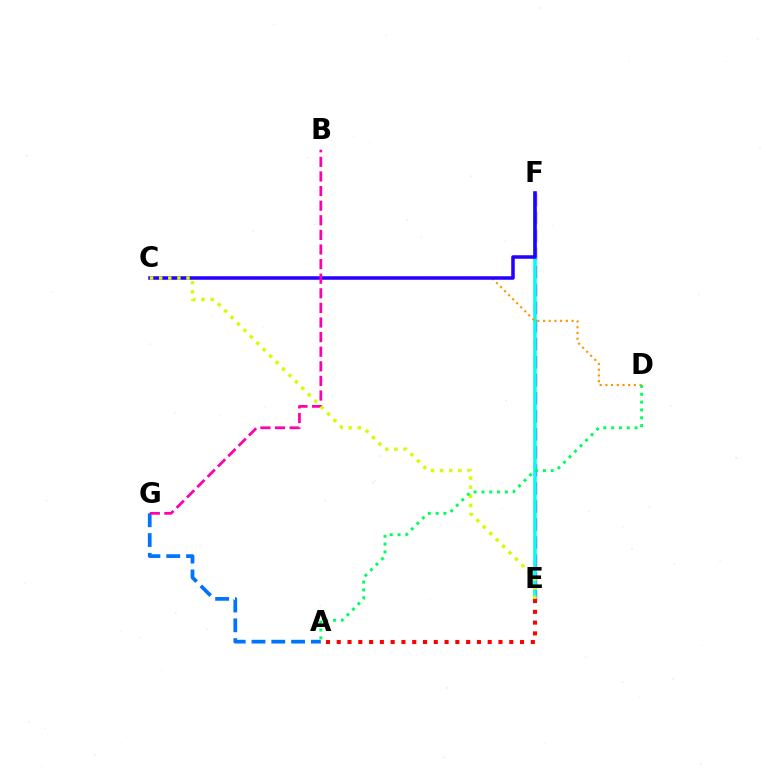{('E', 'F'): [{'color': '#b900ff', 'line_style': 'dashed', 'thickness': 2.45}, {'color': '#3dff00', 'line_style': 'dashed', 'thickness': 1.66}, {'color': '#00fff6', 'line_style': 'solid', 'thickness': 2.52}], ('A', 'G'): [{'color': '#0074ff', 'line_style': 'dashed', 'thickness': 2.69}], ('C', 'D'): [{'color': '#ff9400', 'line_style': 'dotted', 'thickness': 1.55}], ('C', 'F'): [{'color': '#2500ff', 'line_style': 'solid', 'thickness': 2.54}], ('B', 'G'): [{'color': '#ff00ac', 'line_style': 'dashed', 'thickness': 1.98}], ('C', 'E'): [{'color': '#d1ff00', 'line_style': 'dotted', 'thickness': 2.47}], ('A', 'D'): [{'color': '#00ff5c', 'line_style': 'dotted', 'thickness': 2.12}], ('A', 'E'): [{'color': '#ff0000', 'line_style': 'dotted', 'thickness': 2.93}]}